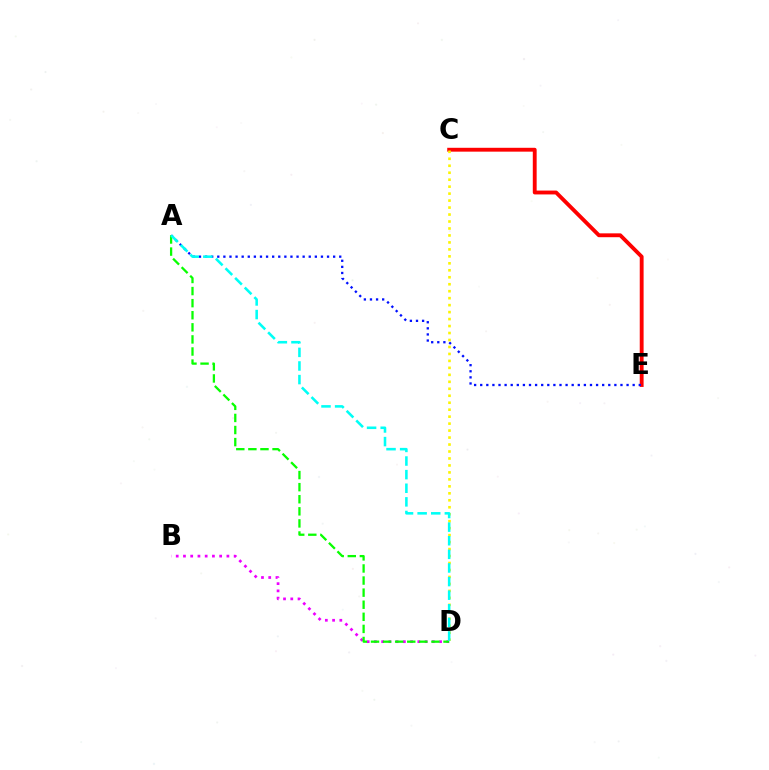{('C', 'E'): [{'color': '#ff0000', 'line_style': 'solid', 'thickness': 2.78}], ('B', 'D'): [{'color': '#ee00ff', 'line_style': 'dotted', 'thickness': 1.97}], ('A', 'E'): [{'color': '#0010ff', 'line_style': 'dotted', 'thickness': 1.66}], ('C', 'D'): [{'color': '#fcf500', 'line_style': 'dotted', 'thickness': 1.89}], ('A', 'D'): [{'color': '#08ff00', 'line_style': 'dashed', 'thickness': 1.64}, {'color': '#00fff6', 'line_style': 'dashed', 'thickness': 1.85}]}